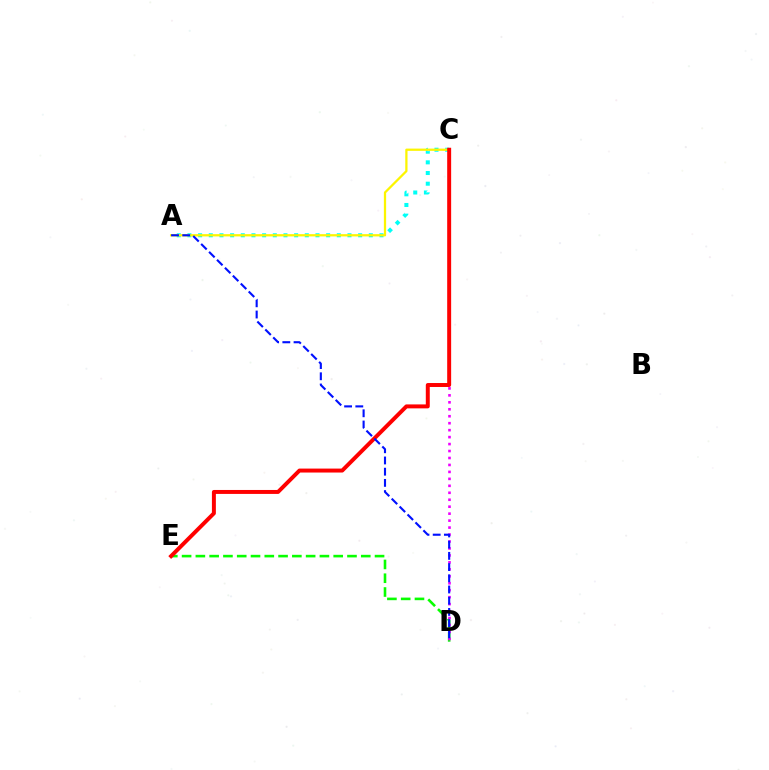{('D', 'E'): [{'color': '#08ff00', 'line_style': 'dashed', 'thickness': 1.87}], ('A', 'C'): [{'color': '#00fff6', 'line_style': 'dotted', 'thickness': 2.9}, {'color': '#fcf500', 'line_style': 'solid', 'thickness': 1.62}], ('C', 'D'): [{'color': '#ee00ff', 'line_style': 'dotted', 'thickness': 1.89}], ('C', 'E'): [{'color': '#ff0000', 'line_style': 'solid', 'thickness': 2.85}], ('A', 'D'): [{'color': '#0010ff', 'line_style': 'dashed', 'thickness': 1.52}]}